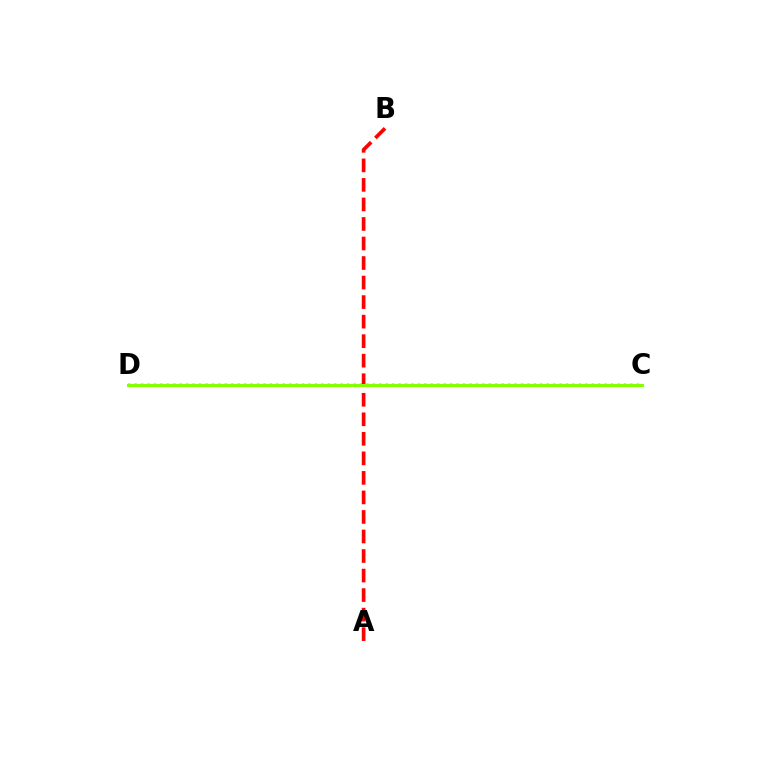{('A', 'B'): [{'color': '#ff0000', 'line_style': 'dashed', 'thickness': 2.65}], ('C', 'D'): [{'color': '#00fff6', 'line_style': 'solid', 'thickness': 2.15}, {'color': '#7200ff', 'line_style': 'dotted', 'thickness': 1.75}, {'color': '#84ff00', 'line_style': 'solid', 'thickness': 2.19}]}